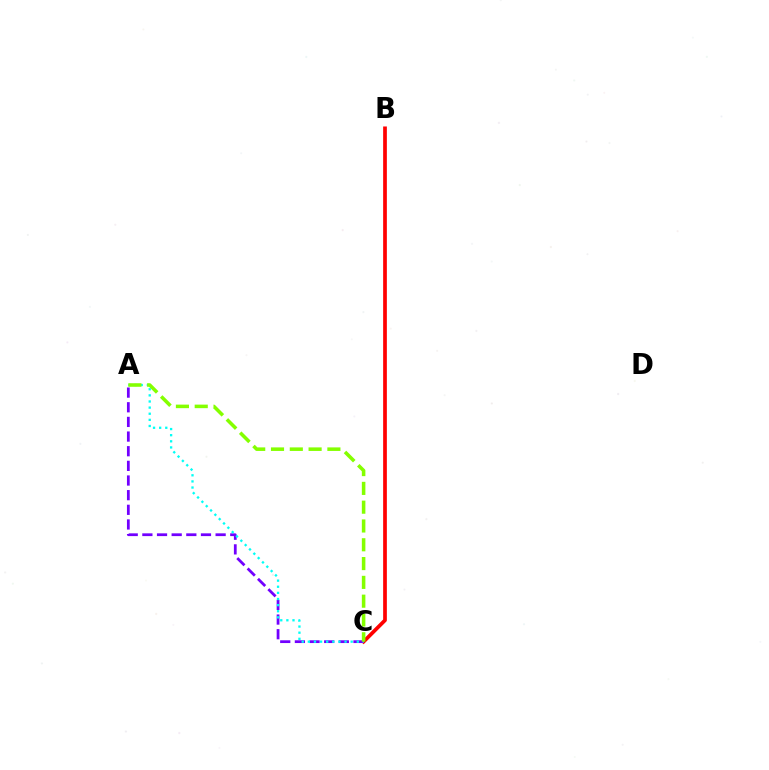{('B', 'C'): [{'color': '#ff0000', 'line_style': 'solid', 'thickness': 2.67}], ('A', 'C'): [{'color': '#7200ff', 'line_style': 'dashed', 'thickness': 1.99}, {'color': '#00fff6', 'line_style': 'dotted', 'thickness': 1.66}, {'color': '#84ff00', 'line_style': 'dashed', 'thickness': 2.55}]}